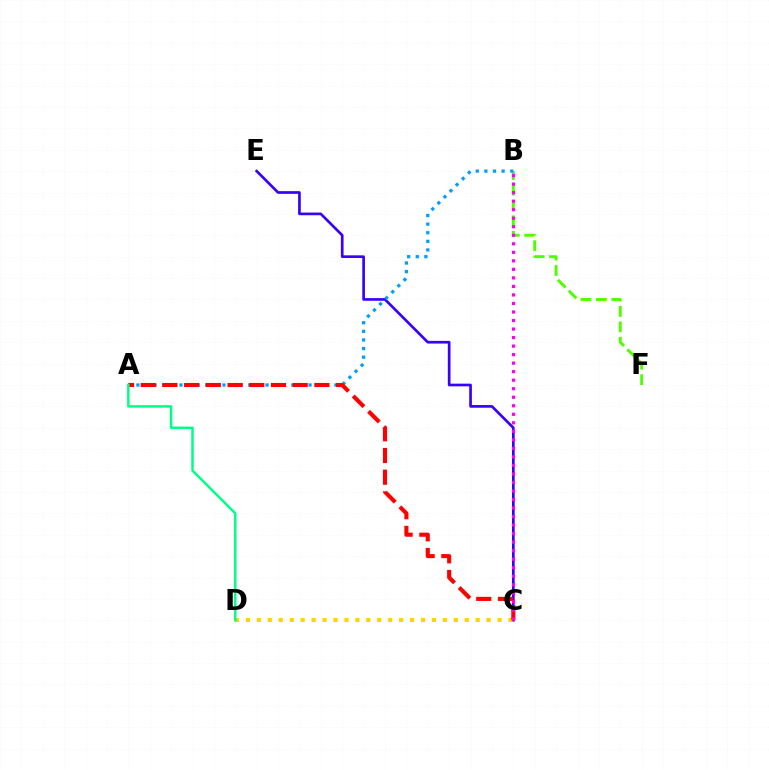{('C', 'E'): [{'color': '#3700ff', 'line_style': 'solid', 'thickness': 1.93}], ('B', 'F'): [{'color': '#4fff00', 'line_style': 'dashed', 'thickness': 2.09}], ('A', 'B'): [{'color': '#009eff', 'line_style': 'dotted', 'thickness': 2.34}], ('C', 'D'): [{'color': '#ffd500', 'line_style': 'dotted', 'thickness': 2.97}], ('A', 'C'): [{'color': '#ff0000', 'line_style': 'dashed', 'thickness': 2.95}], ('B', 'C'): [{'color': '#ff00ed', 'line_style': 'dotted', 'thickness': 2.32}], ('A', 'D'): [{'color': '#00ff86', 'line_style': 'solid', 'thickness': 1.79}]}